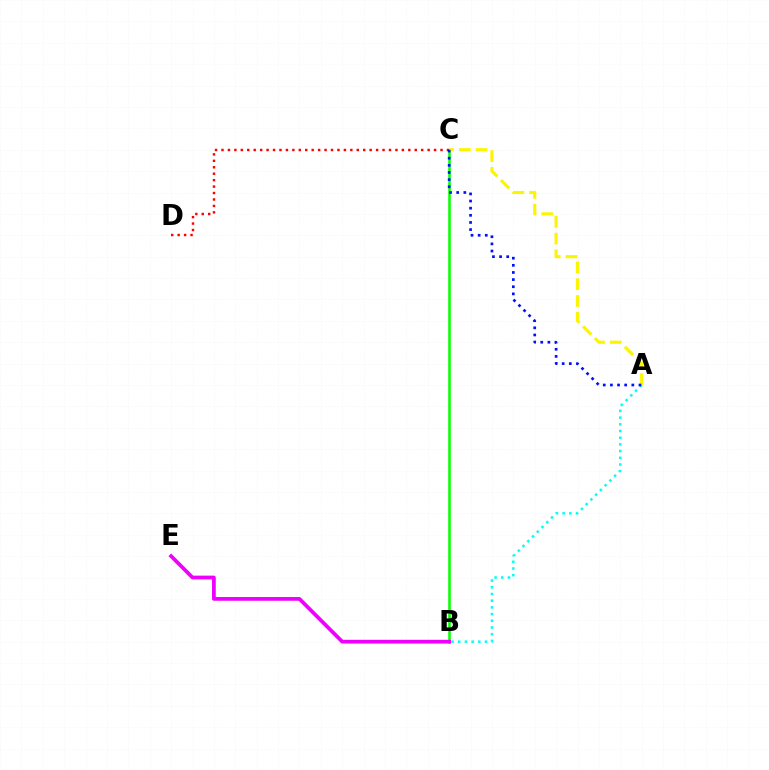{('B', 'C'): [{'color': '#08ff00', 'line_style': 'solid', 'thickness': 1.84}], ('A', 'B'): [{'color': '#00fff6', 'line_style': 'dotted', 'thickness': 1.82}], ('C', 'D'): [{'color': '#ff0000', 'line_style': 'dotted', 'thickness': 1.75}], ('A', 'C'): [{'color': '#fcf500', 'line_style': 'dashed', 'thickness': 2.28}, {'color': '#0010ff', 'line_style': 'dotted', 'thickness': 1.94}], ('B', 'E'): [{'color': '#ee00ff', 'line_style': 'solid', 'thickness': 2.69}]}